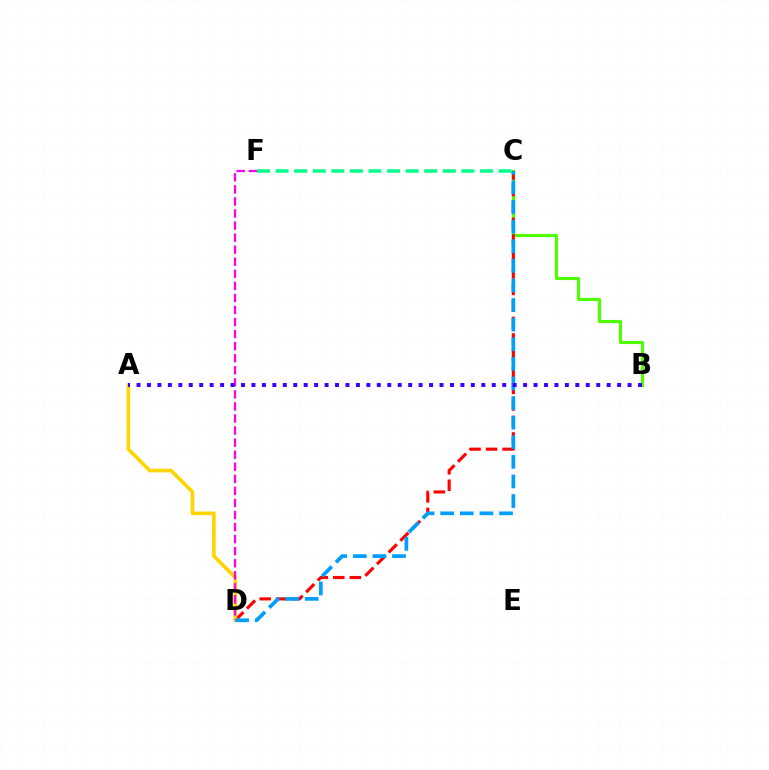{('B', 'C'): [{'color': '#4fff00', 'line_style': 'solid', 'thickness': 2.25}], ('C', 'D'): [{'color': '#ff0000', 'line_style': 'dashed', 'thickness': 2.24}, {'color': '#009eff', 'line_style': 'dashed', 'thickness': 2.66}], ('A', 'D'): [{'color': '#ffd500', 'line_style': 'solid', 'thickness': 2.61}], ('D', 'F'): [{'color': '#ff00ed', 'line_style': 'dashed', 'thickness': 1.64}], ('A', 'B'): [{'color': '#3700ff', 'line_style': 'dotted', 'thickness': 2.84}], ('C', 'F'): [{'color': '#00ff86', 'line_style': 'dashed', 'thickness': 2.52}]}